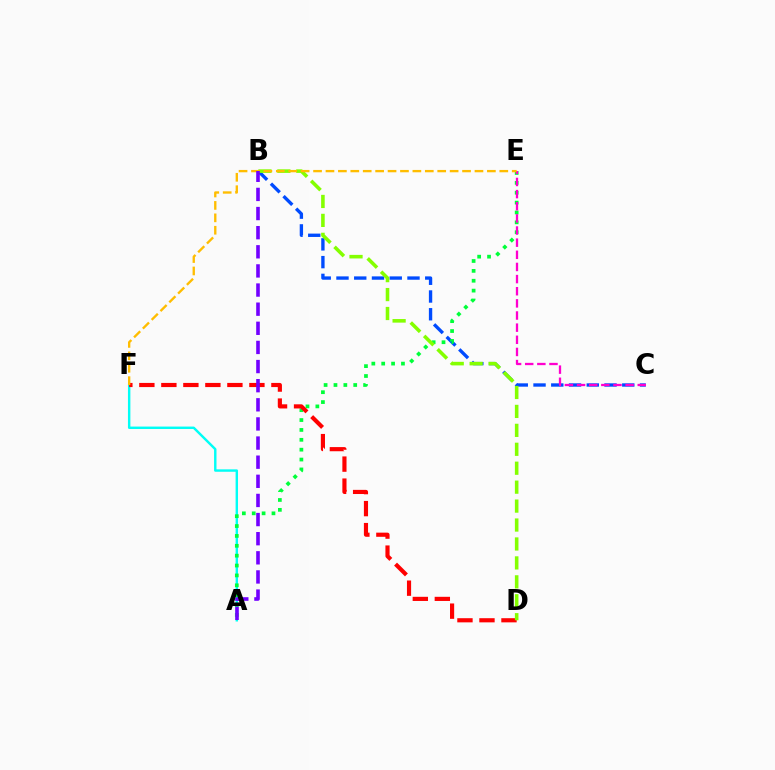{('A', 'F'): [{'color': '#00fff6', 'line_style': 'solid', 'thickness': 1.75}], ('B', 'C'): [{'color': '#004bff', 'line_style': 'dashed', 'thickness': 2.41}], ('A', 'E'): [{'color': '#00ff39', 'line_style': 'dotted', 'thickness': 2.68}], ('D', 'F'): [{'color': '#ff0000', 'line_style': 'dashed', 'thickness': 2.99}], ('C', 'E'): [{'color': '#ff00cf', 'line_style': 'dashed', 'thickness': 1.65}], ('B', 'D'): [{'color': '#84ff00', 'line_style': 'dashed', 'thickness': 2.57}], ('E', 'F'): [{'color': '#ffbd00', 'line_style': 'dashed', 'thickness': 1.69}], ('A', 'B'): [{'color': '#7200ff', 'line_style': 'dashed', 'thickness': 2.6}]}